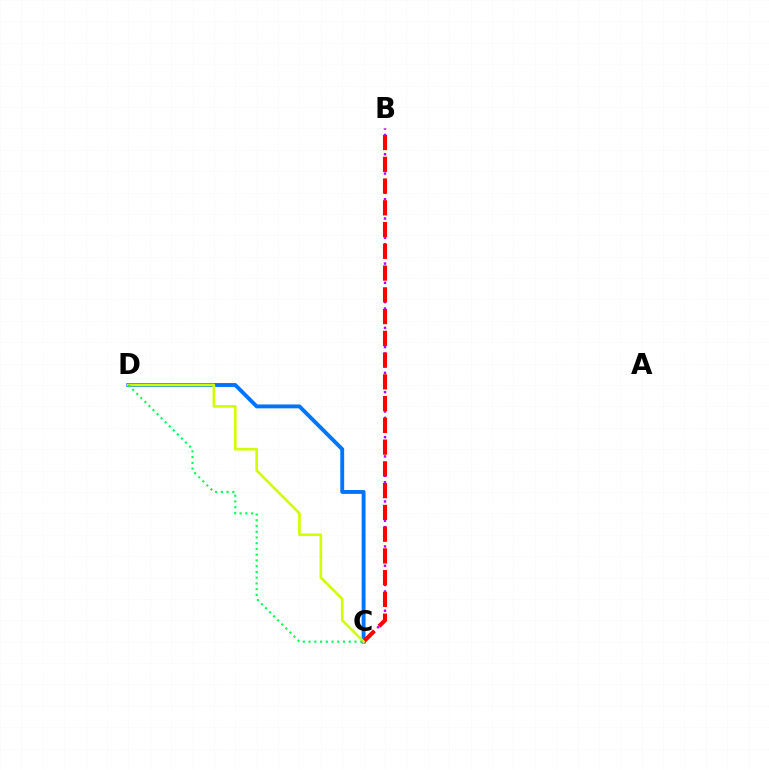{('C', 'D'): [{'color': '#0074ff', 'line_style': 'solid', 'thickness': 2.8}, {'color': '#d1ff00', 'line_style': 'solid', 'thickness': 1.91}, {'color': '#00ff5c', 'line_style': 'dotted', 'thickness': 1.56}], ('B', 'C'): [{'color': '#b900ff', 'line_style': 'dotted', 'thickness': 1.75}, {'color': '#ff0000', 'line_style': 'dashed', 'thickness': 2.96}]}